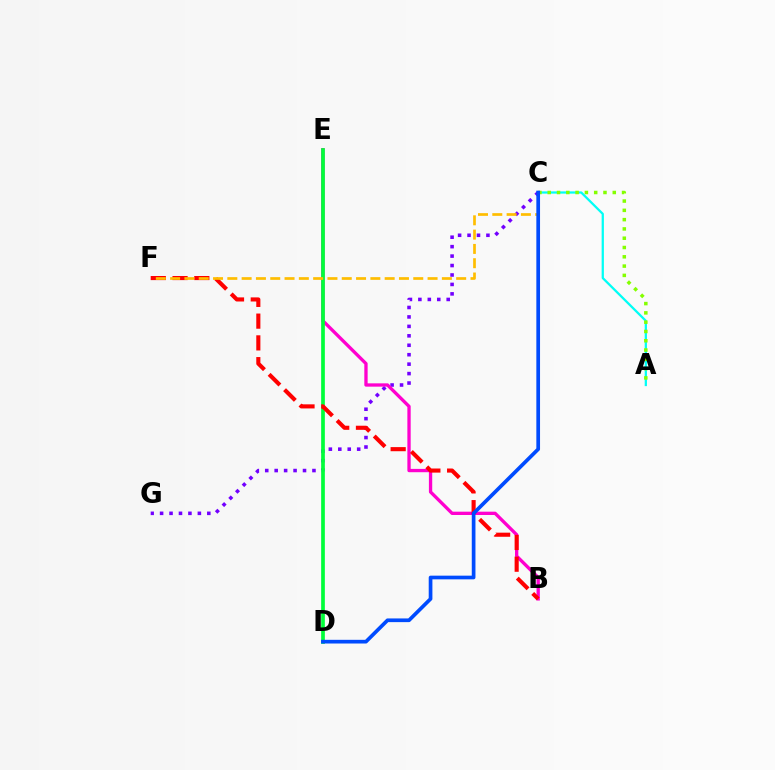{('C', 'G'): [{'color': '#7200ff', 'line_style': 'dotted', 'thickness': 2.57}], ('A', 'C'): [{'color': '#00fff6', 'line_style': 'solid', 'thickness': 1.63}, {'color': '#84ff00', 'line_style': 'dotted', 'thickness': 2.52}], ('B', 'E'): [{'color': '#ff00cf', 'line_style': 'solid', 'thickness': 2.39}], ('D', 'E'): [{'color': '#00ff39', 'line_style': 'solid', 'thickness': 2.66}], ('B', 'F'): [{'color': '#ff0000', 'line_style': 'dashed', 'thickness': 2.96}], ('C', 'F'): [{'color': '#ffbd00', 'line_style': 'dashed', 'thickness': 1.94}], ('C', 'D'): [{'color': '#004bff', 'line_style': 'solid', 'thickness': 2.66}]}